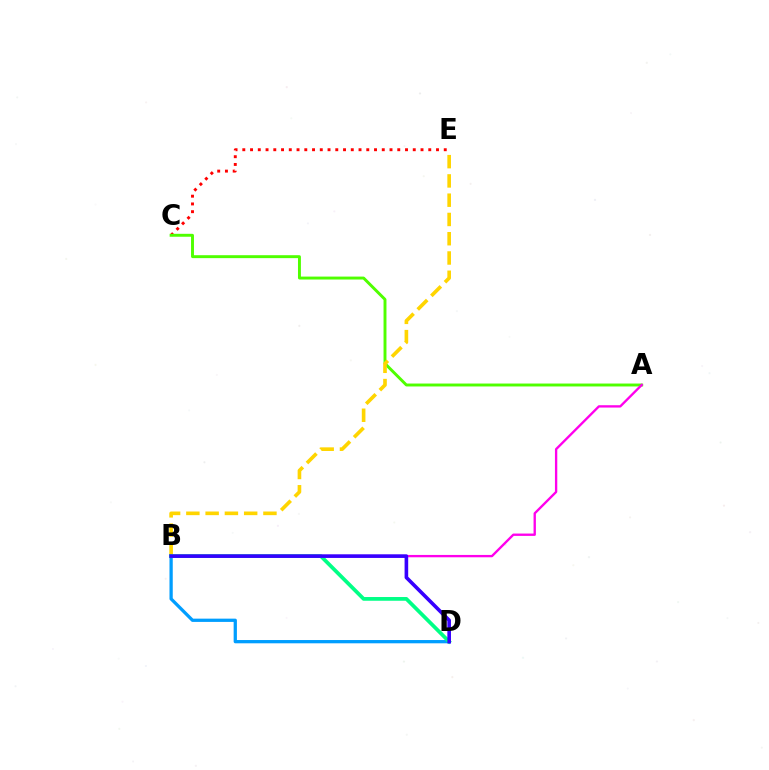{('C', 'E'): [{'color': '#ff0000', 'line_style': 'dotted', 'thickness': 2.11}], ('A', 'C'): [{'color': '#4fff00', 'line_style': 'solid', 'thickness': 2.11}], ('B', 'E'): [{'color': '#ffd500', 'line_style': 'dashed', 'thickness': 2.62}], ('B', 'D'): [{'color': '#009eff', 'line_style': 'solid', 'thickness': 2.35}, {'color': '#00ff86', 'line_style': 'solid', 'thickness': 2.69}, {'color': '#3700ff', 'line_style': 'solid', 'thickness': 2.6}], ('A', 'B'): [{'color': '#ff00ed', 'line_style': 'solid', 'thickness': 1.69}]}